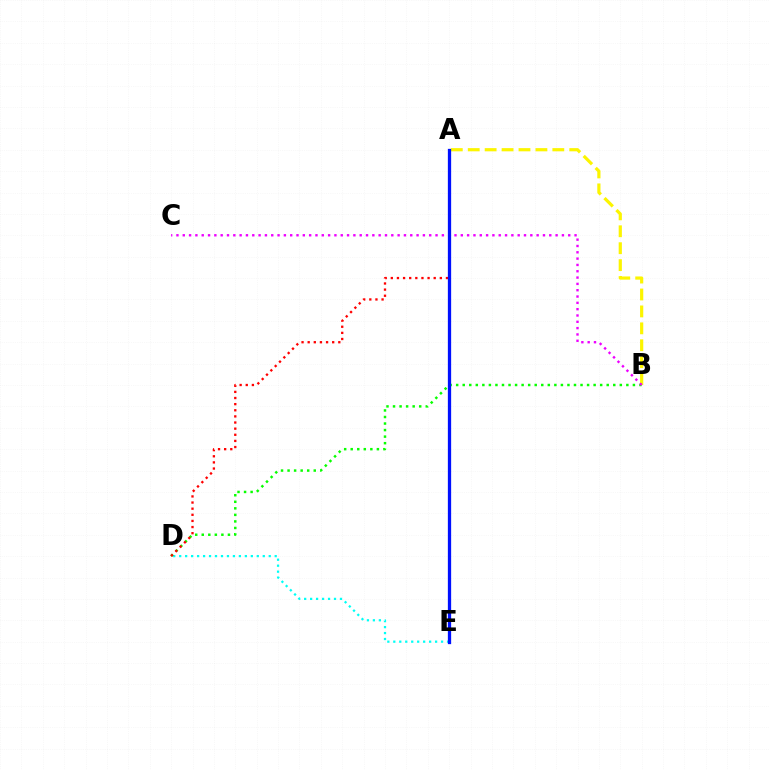{('D', 'E'): [{'color': '#00fff6', 'line_style': 'dotted', 'thickness': 1.62}], ('A', 'B'): [{'color': '#fcf500', 'line_style': 'dashed', 'thickness': 2.3}], ('B', 'D'): [{'color': '#08ff00', 'line_style': 'dotted', 'thickness': 1.78}], ('A', 'D'): [{'color': '#ff0000', 'line_style': 'dotted', 'thickness': 1.66}], ('B', 'C'): [{'color': '#ee00ff', 'line_style': 'dotted', 'thickness': 1.72}], ('A', 'E'): [{'color': '#0010ff', 'line_style': 'solid', 'thickness': 2.36}]}